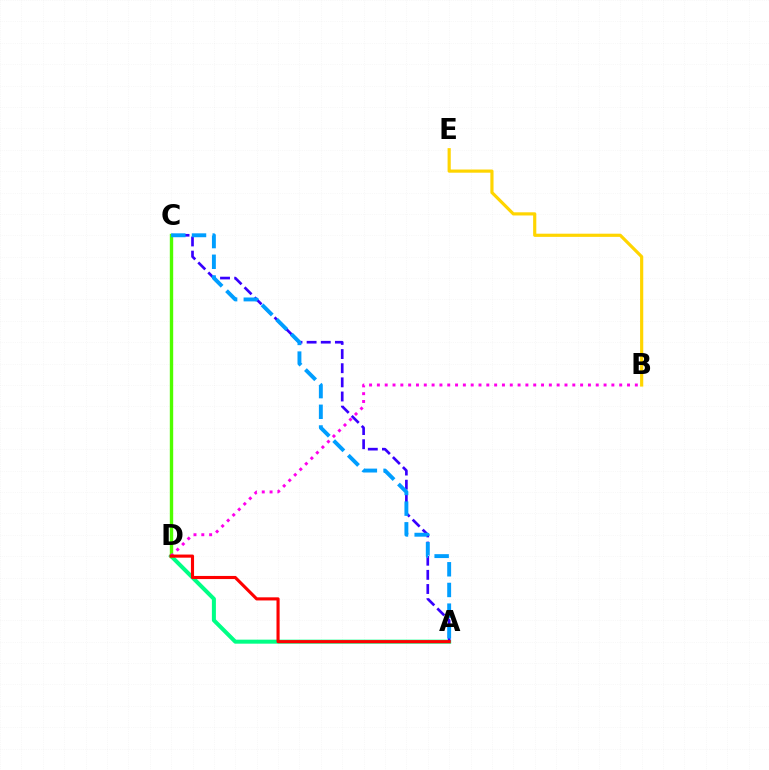{('A', 'D'): [{'color': '#00ff86', 'line_style': 'solid', 'thickness': 2.89}, {'color': '#ff0000', 'line_style': 'solid', 'thickness': 2.25}], ('A', 'C'): [{'color': '#3700ff', 'line_style': 'dashed', 'thickness': 1.92}, {'color': '#009eff', 'line_style': 'dashed', 'thickness': 2.81}], ('C', 'D'): [{'color': '#4fff00', 'line_style': 'solid', 'thickness': 2.43}], ('B', 'D'): [{'color': '#ff00ed', 'line_style': 'dotted', 'thickness': 2.12}], ('B', 'E'): [{'color': '#ffd500', 'line_style': 'solid', 'thickness': 2.29}]}